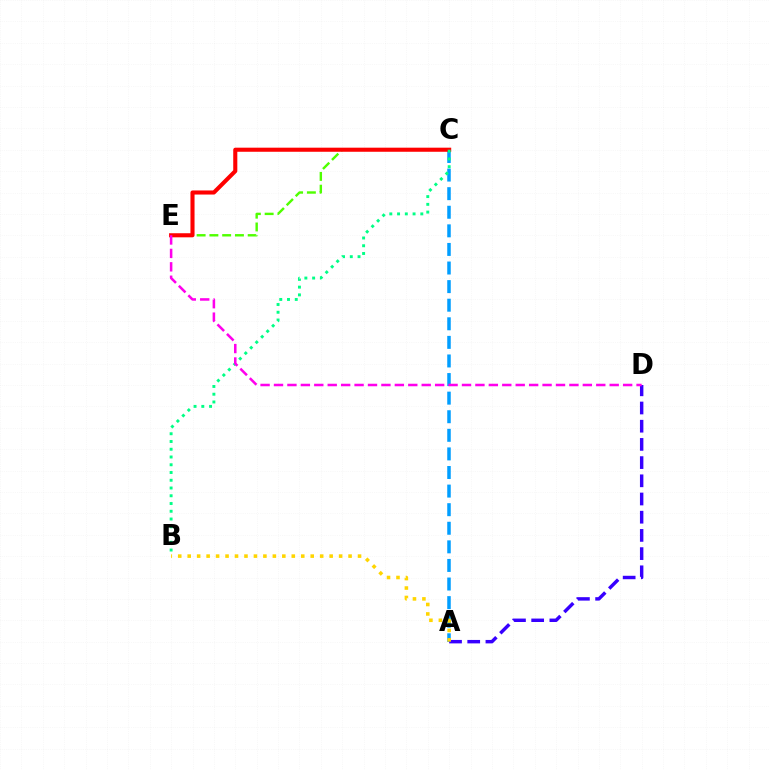{('A', 'C'): [{'color': '#009eff', 'line_style': 'dashed', 'thickness': 2.53}], ('C', 'E'): [{'color': '#4fff00', 'line_style': 'dashed', 'thickness': 1.74}, {'color': '#ff0000', 'line_style': 'solid', 'thickness': 2.94}], ('A', 'D'): [{'color': '#3700ff', 'line_style': 'dashed', 'thickness': 2.47}], ('B', 'C'): [{'color': '#00ff86', 'line_style': 'dotted', 'thickness': 2.11}], ('A', 'B'): [{'color': '#ffd500', 'line_style': 'dotted', 'thickness': 2.57}], ('D', 'E'): [{'color': '#ff00ed', 'line_style': 'dashed', 'thickness': 1.82}]}